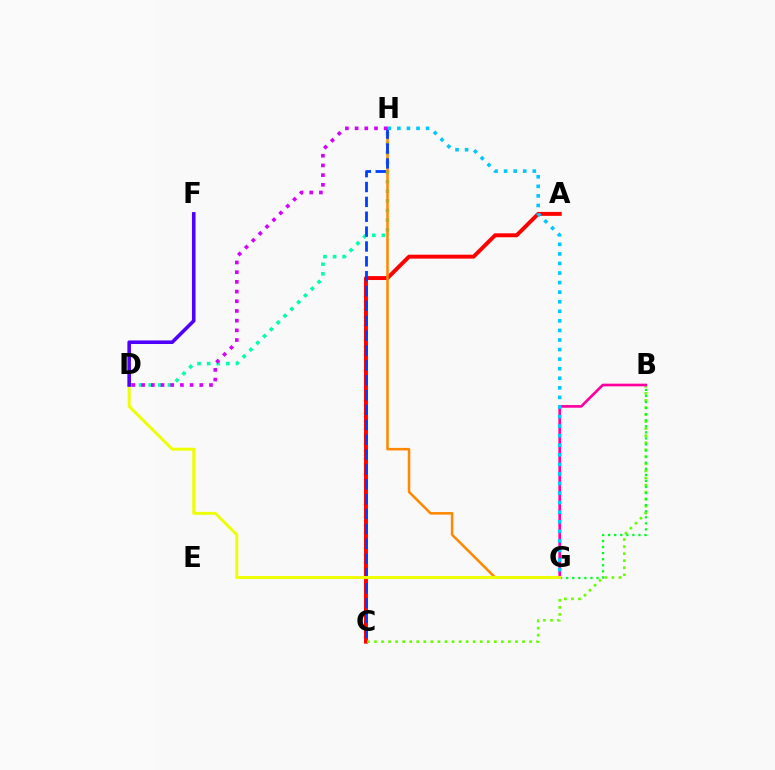{('A', 'C'): [{'color': '#ff0000', 'line_style': 'solid', 'thickness': 2.83}], ('B', 'C'): [{'color': '#66ff00', 'line_style': 'dotted', 'thickness': 1.92}], ('B', 'G'): [{'color': '#00ff27', 'line_style': 'dotted', 'thickness': 1.65}, {'color': '#ff00a0', 'line_style': 'solid', 'thickness': 1.92}], ('D', 'H'): [{'color': '#00ffaf', 'line_style': 'dotted', 'thickness': 2.61}, {'color': '#d600ff', 'line_style': 'dotted', 'thickness': 2.63}], ('G', 'H'): [{'color': '#ff8800', 'line_style': 'solid', 'thickness': 1.83}, {'color': '#00c7ff', 'line_style': 'dotted', 'thickness': 2.6}], ('C', 'H'): [{'color': '#003fff', 'line_style': 'dashed', 'thickness': 2.02}], ('D', 'G'): [{'color': '#eeff00', 'line_style': 'solid', 'thickness': 2.1}], ('D', 'F'): [{'color': '#4f00ff', 'line_style': 'solid', 'thickness': 2.57}]}